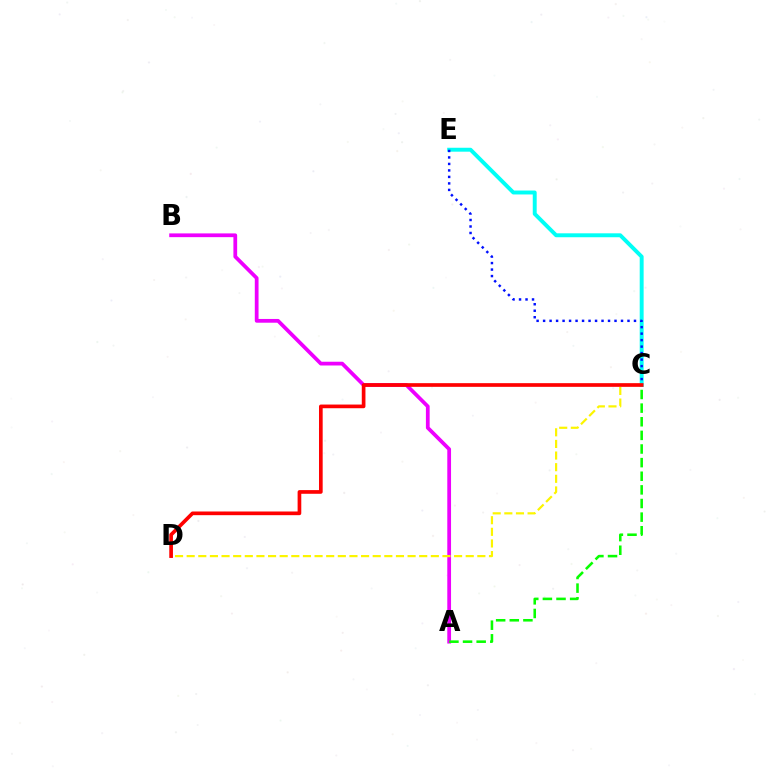{('C', 'E'): [{'color': '#00fff6', 'line_style': 'solid', 'thickness': 2.83}, {'color': '#0010ff', 'line_style': 'dotted', 'thickness': 1.76}], ('A', 'B'): [{'color': '#ee00ff', 'line_style': 'solid', 'thickness': 2.7}], ('A', 'C'): [{'color': '#08ff00', 'line_style': 'dashed', 'thickness': 1.85}], ('C', 'D'): [{'color': '#fcf500', 'line_style': 'dashed', 'thickness': 1.58}, {'color': '#ff0000', 'line_style': 'solid', 'thickness': 2.65}]}